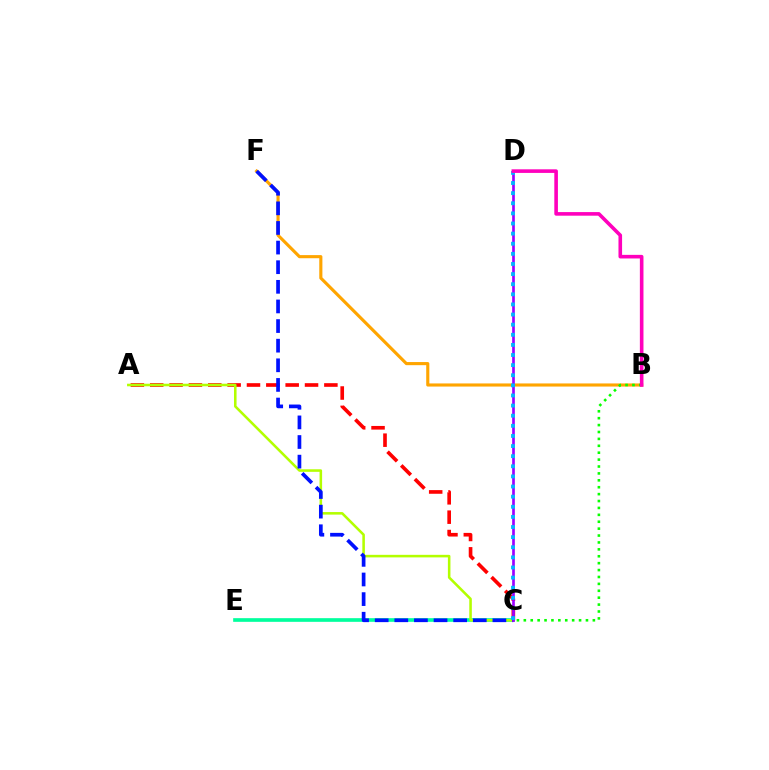{('A', 'C'): [{'color': '#ff0000', 'line_style': 'dashed', 'thickness': 2.63}, {'color': '#b3ff00', 'line_style': 'solid', 'thickness': 1.84}], ('C', 'E'): [{'color': '#00ff9d', 'line_style': 'solid', 'thickness': 2.64}], ('B', 'F'): [{'color': '#ffa500', 'line_style': 'solid', 'thickness': 2.25}], ('C', 'F'): [{'color': '#0010ff', 'line_style': 'dashed', 'thickness': 2.67}], ('B', 'C'): [{'color': '#08ff00', 'line_style': 'dotted', 'thickness': 1.88}], ('C', 'D'): [{'color': '#9b00ff', 'line_style': 'solid', 'thickness': 1.93}, {'color': '#00b5ff', 'line_style': 'dotted', 'thickness': 2.75}], ('B', 'D'): [{'color': '#ff00bd', 'line_style': 'solid', 'thickness': 2.6}]}